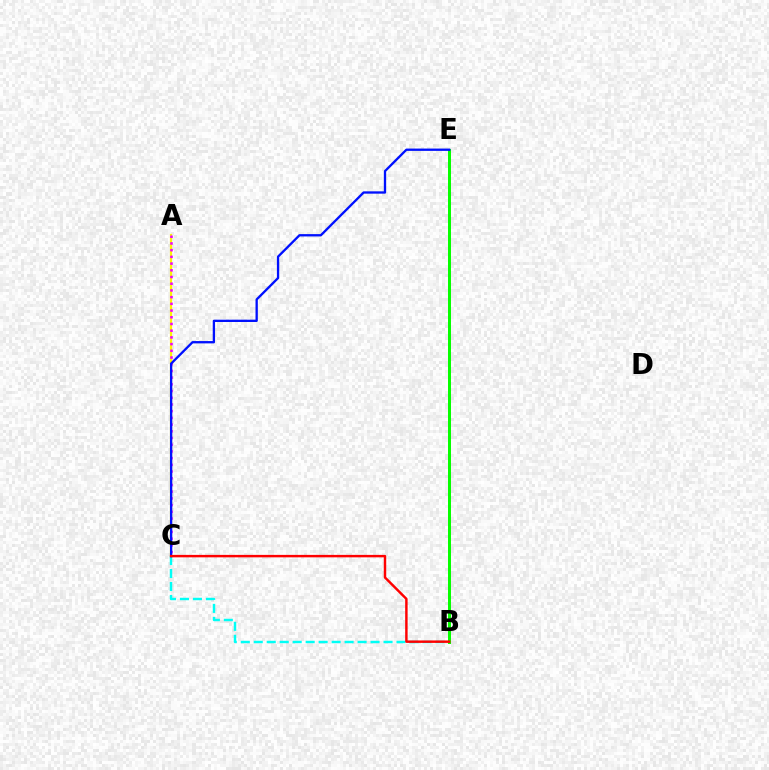{('A', 'C'): [{'color': '#fcf500', 'line_style': 'solid', 'thickness': 1.57}, {'color': '#ee00ff', 'line_style': 'dotted', 'thickness': 1.82}], ('B', 'C'): [{'color': '#00fff6', 'line_style': 'dashed', 'thickness': 1.76}, {'color': '#ff0000', 'line_style': 'solid', 'thickness': 1.76}], ('B', 'E'): [{'color': '#08ff00', 'line_style': 'solid', 'thickness': 2.16}], ('C', 'E'): [{'color': '#0010ff', 'line_style': 'solid', 'thickness': 1.67}]}